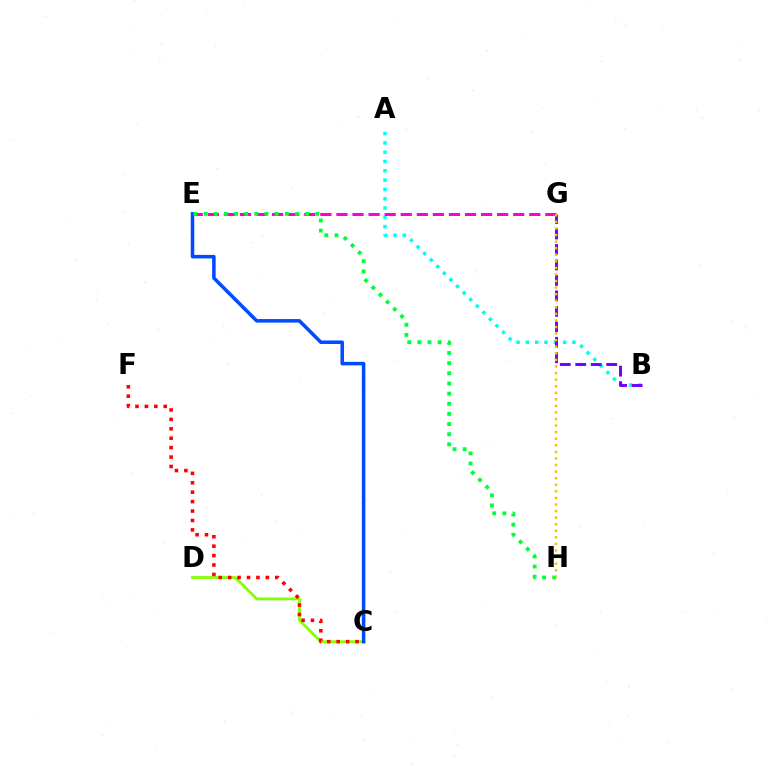{('C', 'D'): [{'color': '#84ff00', 'line_style': 'solid', 'thickness': 2.0}], ('A', 'B'): [{'color': '#00fff6', 'line_style': 'dotted', 'thickness': 2.53}], ('E', 'G'): [{'color': '#ff00cf', 'line_style': 'dashed', 'thickness': 2.18}], ('C', 'E'): [{'color': '#004bff', 'line_style': 'solid', 'thickness': 2.54}], ('E', 'H'): [{'color': '#00ff39', 'line_style': 'dotted', 'thickness': 2.76}], ('B', 'G'): [{'color': '#7200ff', 'line_style': 'dashed', 'thickness': 2.1}], ('C', 'F'): [{'color': '#ff0000', 'line_style': 'dotted', 'thickness': 2.56}], ('G', 'H'): [{'color': '#ffbd00', 'line_style': 'dotted', 'thickness': 1.79}]}